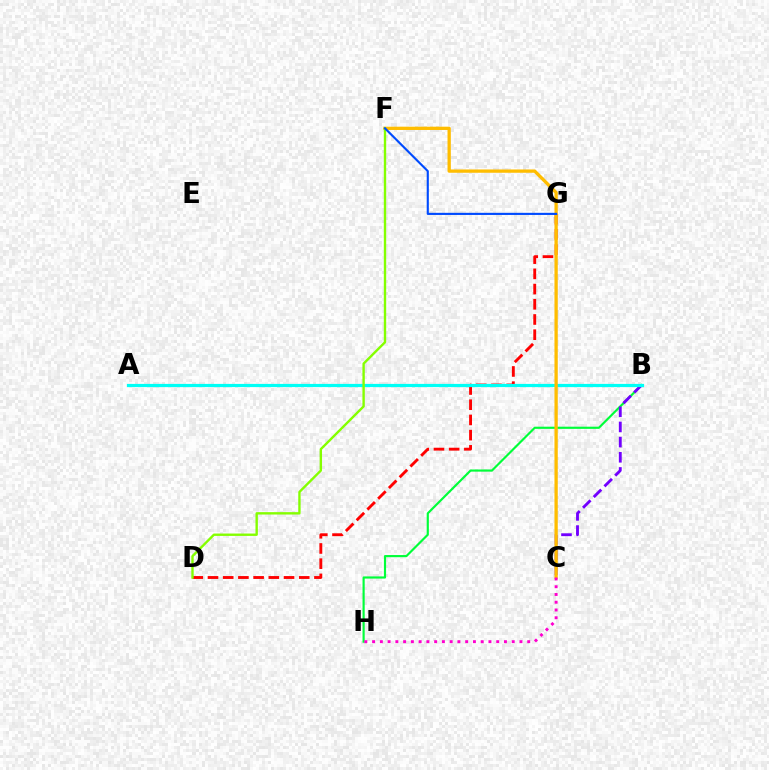{('B', 'H'): [{'color': '#00ff39', 'line_style': 'solid', 'thickness': 1.56}], ('B', 'C'): [{'color': '#7200ff', 'line_style': 'dashed', 'thickness': 2.06}], ('D', 'G'): [{'color': '#ff0000', 'line_style': 'dashed', 'thickness': 2.07}], ('A', 'B'): [{'color': '#00fff6', 'line_style': 'solid', 'thickness': 2.31}], ('C', 'F'): [{'color': '#ffbd00', 'line_style': 'solid', 'thickness': 2.37}], ('D', 'F'): [{'color': '#84ff00', 'line_style': 'solid', 'thickness': 1.71}], ('F', 'G'): [{'color': '#004bff', 'line_style': 'solid', 'thickness': 1.53}], ('C', 'H'): [{'color': '#ff00cf', 'line_style': 'dotted', 'thickness': 2.11}]}